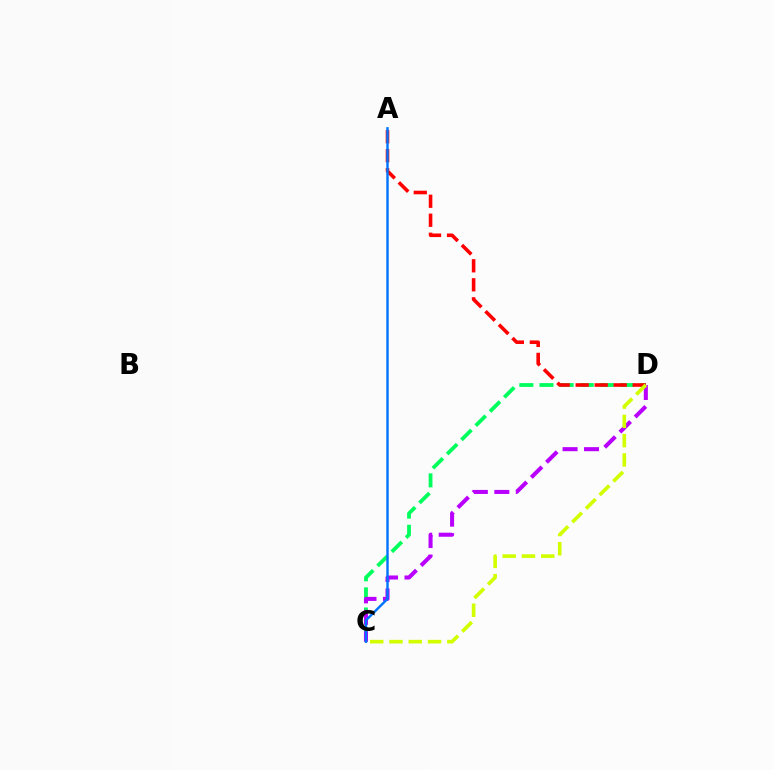{('C', 'D'): [{'color': '#00ff5c', 'line_style': 'dashed', 'thickness': 2.73}, {'color': '#b900ff', 'line_style': 'dashed', 'thickness': 2.92}, {'color': '#d1ff00', 'line_style': 'dashed', 'thickness': 2.62}], ('A', 'D'): [{'color': '#ff0000', 'line_style': 'dashed', 'thickness': 2.58}], ('A', 'C'): [{'color': '#0074ff', 'line_style': 'solid', 'thickness': 1.74}]}